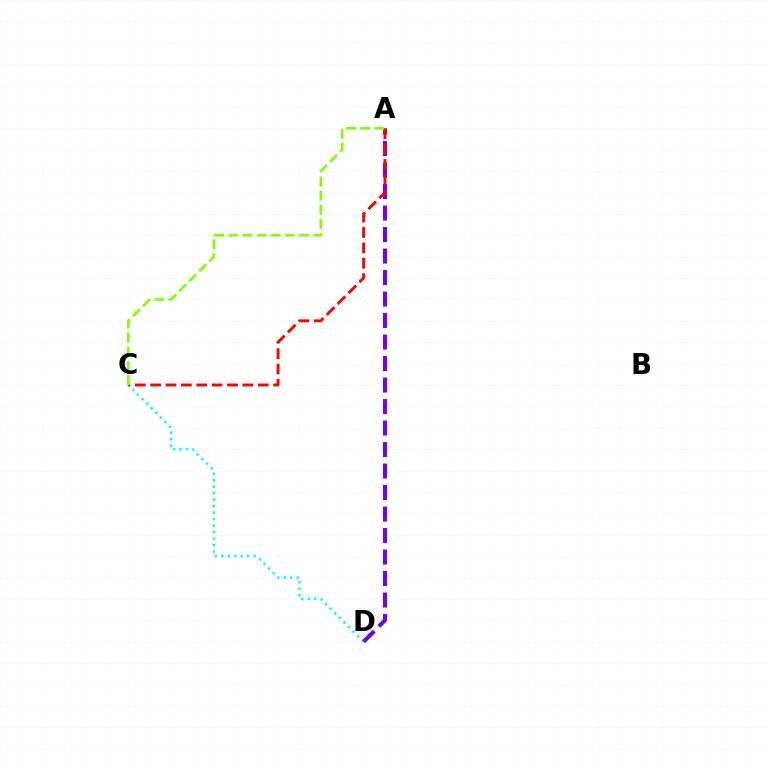{('C', 'D'): [{'color': '#00fff6', 'line_style': 'dotted', 'thickness': 1.76}], ('A', 'D'): [{'color': '#7200ff', 'line_style': 'dashed', 'thickness': 2.92}], ('A', 'C'): [{'color': '#ff0000', 'line_style': 'dashed', 'thickness': 2.09}, {'color': '#84ff00', 'line_style': 'dashed', 'thickness': 1.92}]}